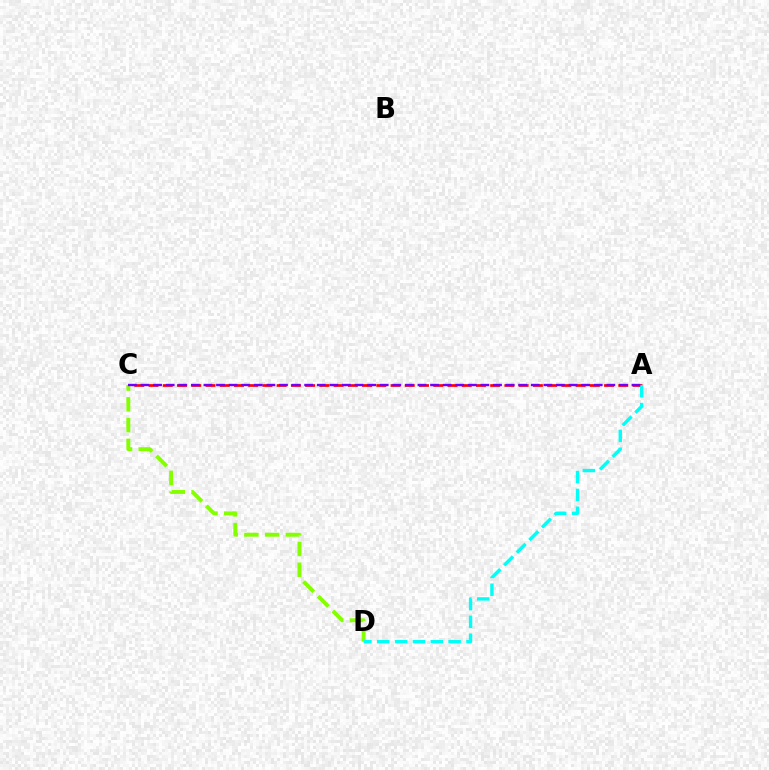{('A', 'C'): [{'color': '#ff0000', 'line_style': 'dashed', 'thickness': 1.93}, {'color': '#7200ff', 'line_style': 'dashed', 'thickness': 1.71}], ('C', 'D'): [{'color': '#84ff00', 'line_style': 'dashed', 'thickness': 2.82}], ('A', 'D'): [{'color': '#00fff6', 'line_style': 'dashed', 'thickness': 2.42}]}